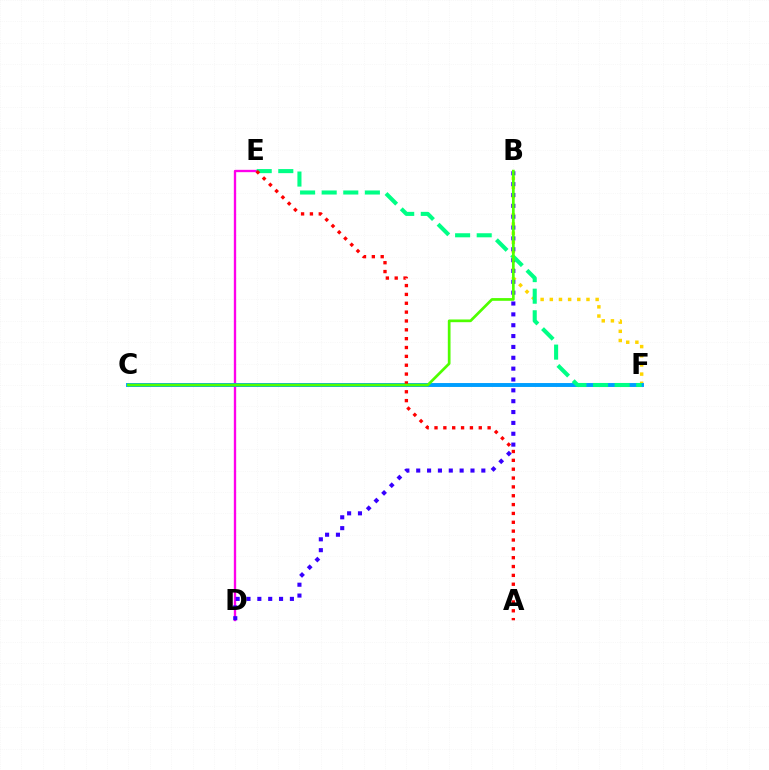{('D', 'E'): [{'color': '#ff00ed', 'line_style': 'solid', 'thickness': 1.68}], ('B', 'F'): [{'color': '#ffd500', 'line_style': 'dotted', 'thickness': 2.49}], ('C', 'F'): [{'color': '#009eff', 'line_style': 'solid', 'thickness': 2.82}], ('B', 'D'): [{'color': '#3700ff', 'line_style': 'dotted', 'thickness': 2.95}], ('E', 'F'): [{'color': '#00ff86', 'line_style': 'dashed', 'thickness': 2.93}], ('A', 'E'): [{'color': '#ff0000', 'line_style': 'dotted', 'thickness': 2.4}], ('B', 'C'): [{'color': '#4fff00', 'line_style': 'solid', 'thickness': 1.95}]}